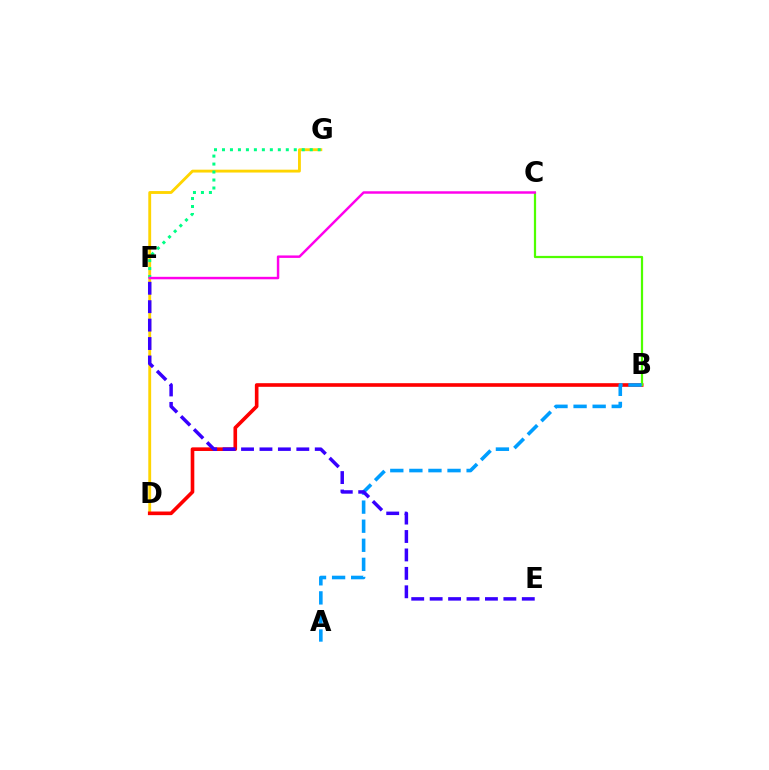{('D', 'G'): [{'color': '#ffd500', 'line_style': 'solid', 'thickness': 2.06}], ('B', 'D'): [{'color': '#ff0000', 'line_style': 'solid', 'thickness': 2.61}], ('B', 'C'): [{'color': '#4fff00', 'line_style': 'solid', 'thickness': 1.61}], ('F', 'G'): [{'color': '#00ff86', 'line_style': 'dotted', 'thickness': 2.17}], ('A', 'B'): [{'color': '#009eff', 'line_style': 'dashed', 'thickness': 2.59}], ('C', 'F'): [{'color': '#ff00ed', 'line_style': 'solid', 'thickness': 1.77}], ('E', 'F'): [{'color': '#3700ff', 'line_style': 'dashed', 'thickness': 2.5}]}